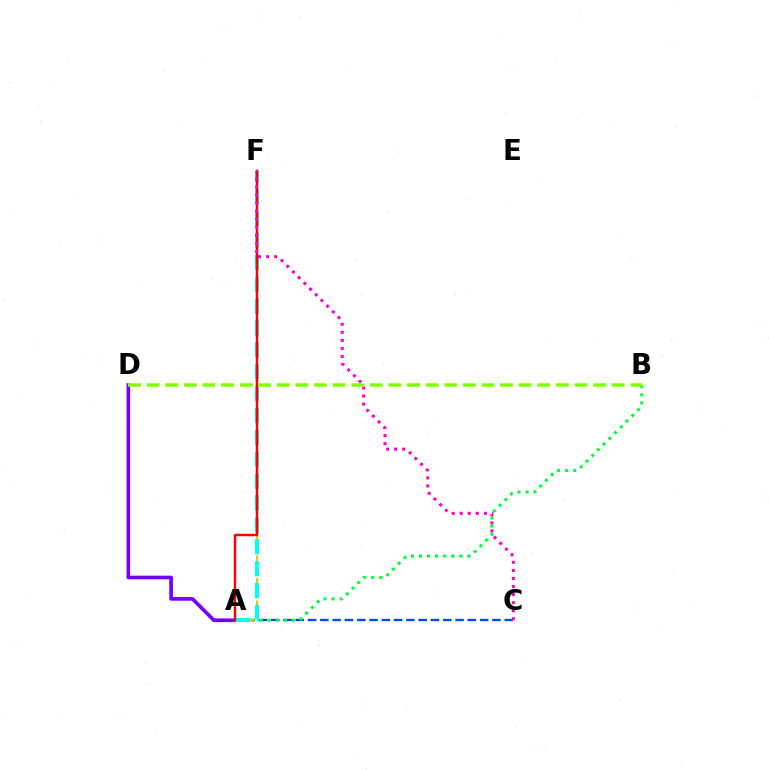{('A', 'D'): [{'color': '#7200ff', 'line_style': 'solid', 'thickness': 2.63}], ('A', 'C'): [{'color': '#004bff', 'line_style': 'dashed', 'thickness': 1.67}], ('A', 'B'): [{'color': '#00ff39', 'line_style': 'dotted', 'thickness': 2.2}], ('A', 'F'): [{'color': '#ffbd00', 'line_style': 'dashed', 'thickness': 1.53}, {'color': '#00fff6', 'line_style': 'dashed', 'thickness': 2.97}, {'color': '#ff0000', 'line_style': 'solid', 'thickness': 1.78}], ('C', 'F'): [{'color': '#ff00cf', 'line_style': 'dotted', 'thickness': 2.19}], ('B', 'D'): [{'color': '#84ff00', 'line_style': 'dashed', 'thickness': 2.53}]}